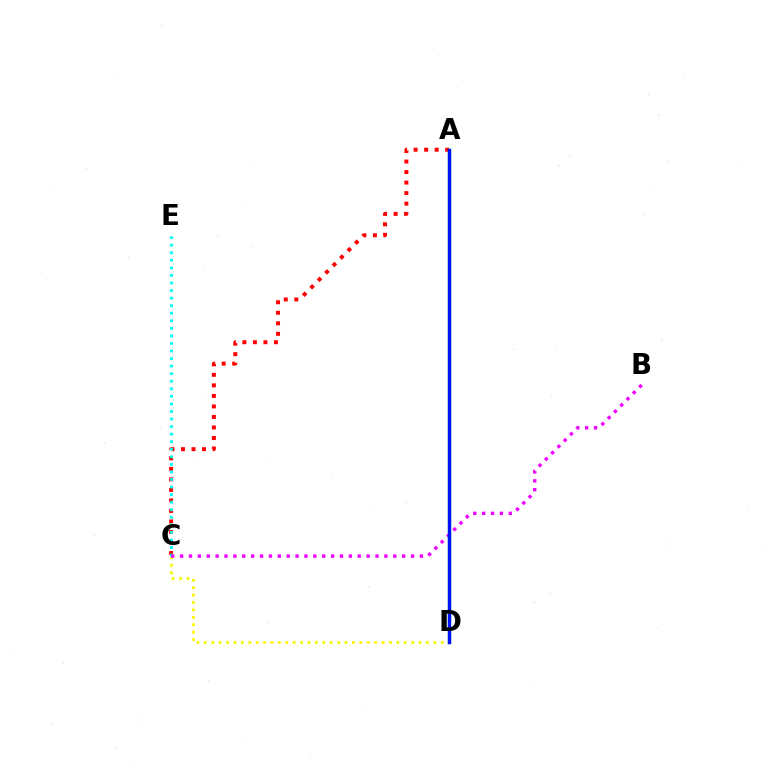{('A', 'C'): [{'color': '#ff0000', 'line_style': 'dotted', 'thickness': 2.86}], ('C', 'D'): [{'color': '#fcf500', 'line_style': 'dotted', 'thickness': 2.01}], ('A', 'D'): [{'color': '#08ff00', 'line_style': 'solid', 'thickness': 2.33}, {'color': '#0010ff', 'line_style': 'solid', 'thickness': 2.46}], ('C', 'E'): [{'color': '#00fff6', 'line_style': 'dotted', 'thickness': 2.05}], ('B', 'C'): [{'color': '#ee00ff', 'line_style': 'dotted', 'thickness': 2.41}]}